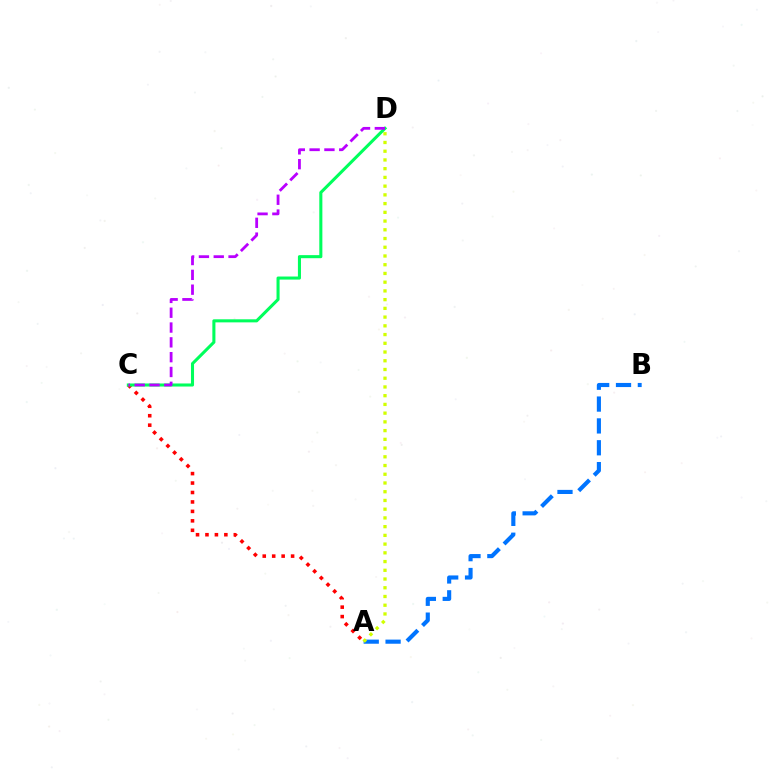{('A', 'B'): [{'color': '#0074ff', 'line_style': 'dashed', 'thickness': 2.97}], ('A', 'C'): [{'color': '#ff0000', 'line_style': 'dotted', 'thickness': 2.57}], ('A', 'D'): [{'color': '#d1ff00', 'line_style': 'dotted', 'thickness': 2.37}], ('C', 'D'): [{'color': '#00ff5c', 'line_style': 'solid', 'thickness': 2.21}, {'color': '#b900ff', 'line_style': 'dashed', 'thickness': 2.01}]}